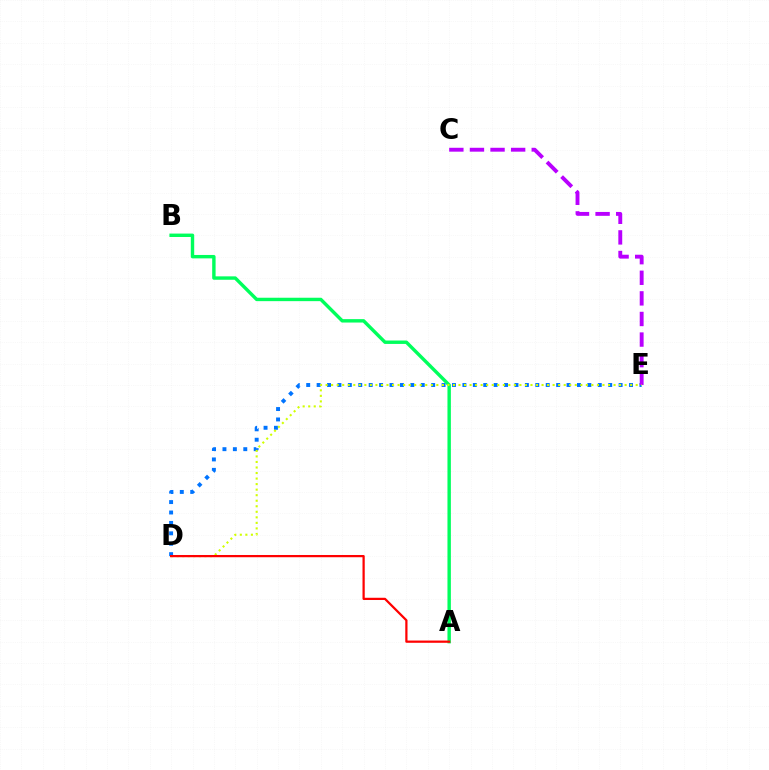{('D', 'E'): [{'color': '#0074ff', 'line_style': 'dotted', 'thickness': 2.83}, {'color': '#d1ff00', 'line_style': 'dotted', 'thickness': 1.5}], ('C', 'E'): [{'color': '#b900ff', 'line_style': 'dashed', 'thickness': 2.8}], ('A', 'B'): [{'color': '#00ff5c', 'line_style': 'solid', 'thickness': 2.45}], ('A', 'D'): [{'color': '#ff0000', 'line_style': 'solid', 'thickness': 1.61}]}